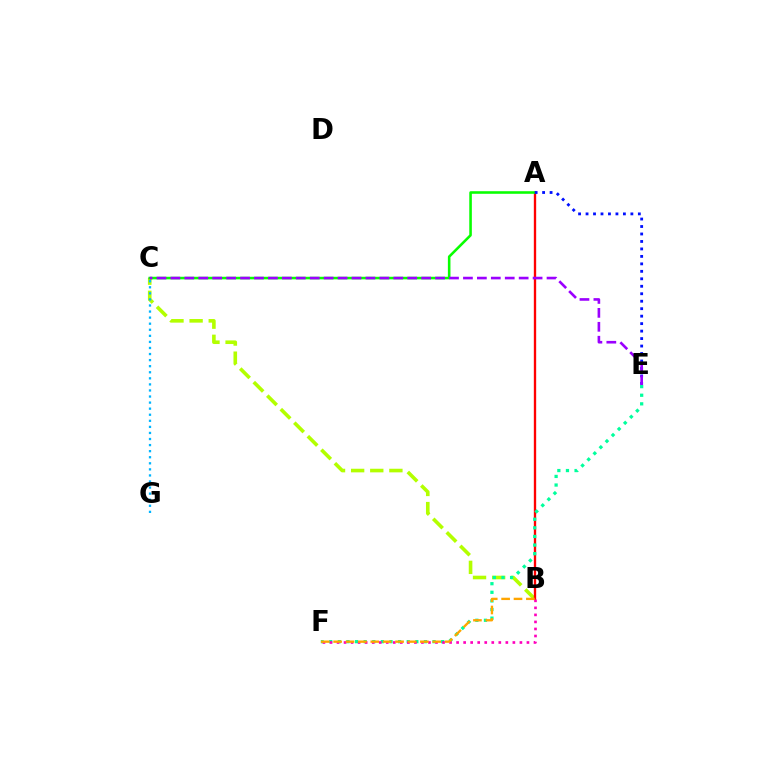{('B', 'C'): [{'color': '#b3ff00', 'line_style': 'dashed', 'thickness': 2.6}], ('A', 'B'): [{'color': '#ff0000', 'line_style': 'solid', 'thickness': 1.69}], ('E', 'F'): [{'color': '#00ff9d', 'line_style': 'dotted', 'thickness': 2.34}], ('C', 'G'): [{'color': '#00b5ff', 'line_style': 'dotted', 'thickness': 1.65}], ('B', 'F'): [{'color': '#ff00bd', 'line_style': 'dotted', 'thickness': 1.91}, {'color': '#ffa500', 'line_style': 'dashed', 'thickness': 1.68}], ('A', 'C'): [{'color': '#08ff00', 'line_style': 'solid', 'thickness': 1.85}], ('A', 'E'): [{'color': '#0010ff', 'line_style': 'dotted', 'thickness': 2.03}], ('C', 'E'): [{'color': '#9b00ff', 'line_style': 'dashed', 'thickness': 1.89}]}